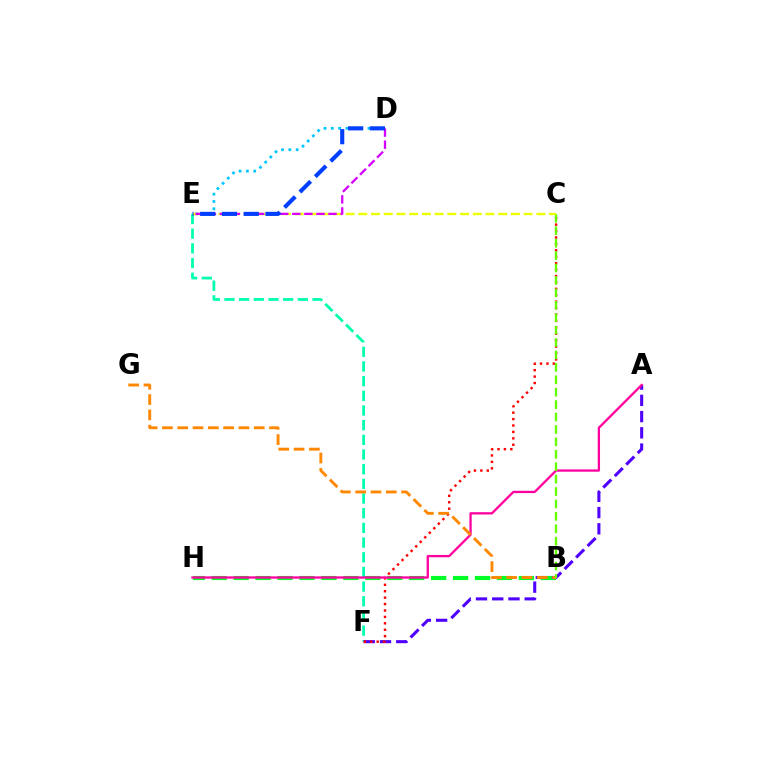{('B', 'H'): [{'color': '#00ff27', 'line_style': 'dashed', 'thickness': 2.98}], ('E', 'F'): [{'color': '#00ffaf', 'line_style': 'dashed', 'thickness': 1.99}], ('A', 'F'): [{'color': '#4f00ff', 'line_style': 'dashed', 'thickness': 2.21}], ('D', 'E'): [{'color': '#00c7ff', 'line_style': 'dotted', 'thickness': 1.99}, {'color': '#d600ff', 'line_style': 'dashed', 'thickness': 1.64}, {'color': '#003fff', 'line_style': 'dashed', 'thickness': 2.96}], ('C', 'F'): [{'color': '#ff0000', 'line_style': 'dotted', 'thickness': 1.74}], ('A', 'H'): [{'color': '#ff00a0', 'line_style': 'solid', 'thickness': 1.65}], ('B', 'G'): [{'color': '#ff8800', 'line_style': 'dashed', 'thickness': 2.08}], ('B', 'C'): [{'color': '#66ff00', 'line_style': 'dashed', 'thickness': 1.69}], ('C', 'E'): [{'color': '#eeff00', 'line_style': 'dashed', 'thickness': 1.73}]}